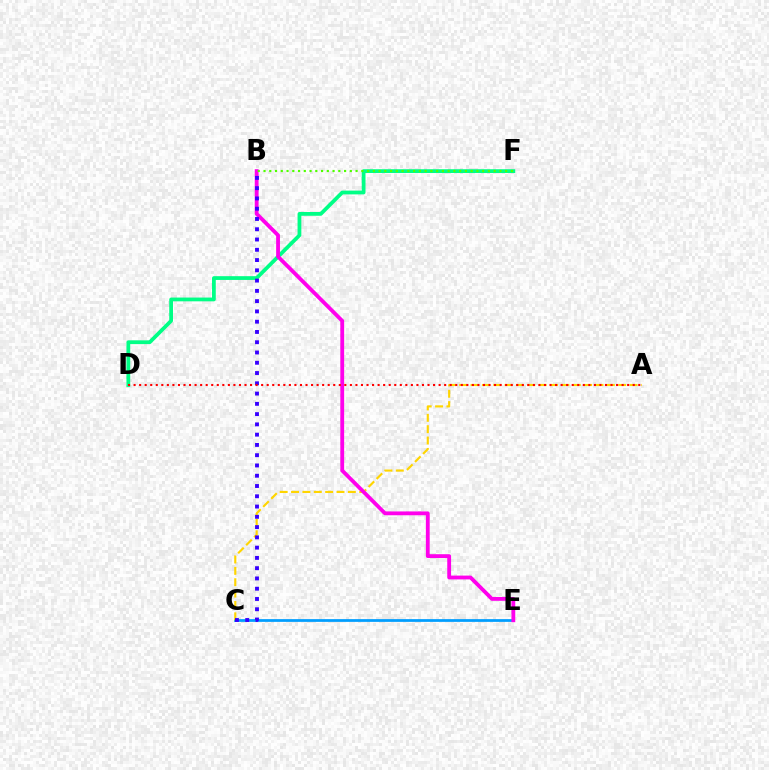{('D', 'F'): [{'color': '#00ff86', 'line_style': 'solid', 'thickness': 2.71}], ('C', 'E'): [{'color': '#009eff', 'line_style': 'solid', 'thickness': 1.97}], ('A', 'C'): [{'color': '#ffd500', 'line_style': 'dashed', 'thickness': 1.54}], ('B', 'E'): [{'color': '#ff00ed', 'line_style': 'solid', 'thickness': 2.75}], ('B', 'F'): [{'color': '#4fff00', 'line_style': 'dotted', 'thickness': 1.56}], ('B', 'C'): [{'color': '#3700ff', 'line_style': 'dotted', 'thickness': 2.79}], ('A', 'D'): [{'color': '#ff0000', 'line_style': 'dotted', 'thickness': 1.51}]}